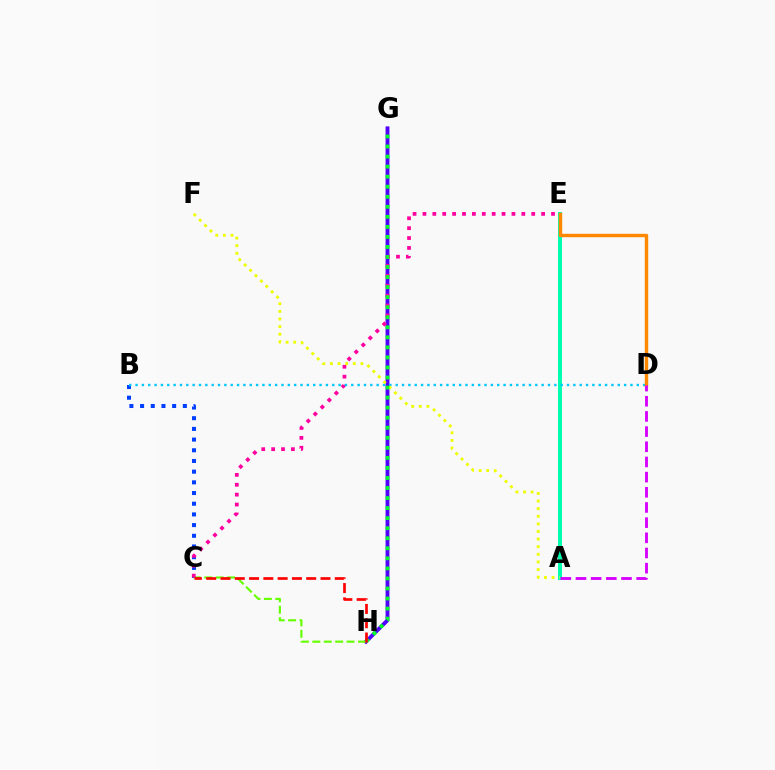{('G', 'H'): [{'color': '#4f00ff', 'line_style': 'solid', 'thickness': 2.77}, {'color': '#00ff27', 'line_style': 'dotted', 'thickness': 2.73}], ('B', 'C'): [{'color': '#003fff', 'line_style': 'dotted', 'thickness': 2.9}], ('A', 'E'): [{'color': '#00ffaf', 'line_style': 'solid', 'thickness': 2.88}], ('C', 'H'): [{'color': '#66ff00', 'line_style': 'dashed', 'thickness': 1.55}, {'color': '#ff0000', 'line_style': 'dashed', 'thickness': 1.94}], ('C', 'E'): [{'color': '#ff00a0', 'line_style': 'dotted', 'thickness': 2.69}], ('B', 'D'): [{'color': '#00c7ff', 'line_style': 'dotted', 'thickness': 1.72}], ('A', 'F'): [{'color': '#eeff00', 'line_style': 'dotted', 'thickness': 2.07}], ('D', 'E'): [{'color': '#ff8800', 'line_style': 'solid', 'thickness': 2.47}], ('A', 'D'): [{'color': '#d600ff', 'line_style': 'dashed', 'thickness': 2.06}]}